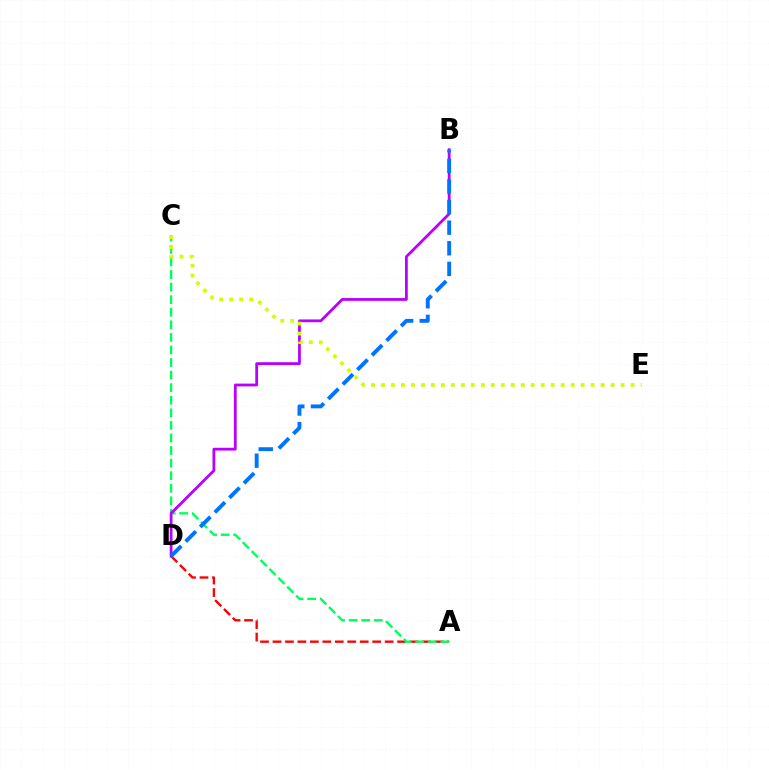{('A', 'D'): [{'color': '#ff0000', 'line_style': 'dashed', 'thickness': 1.69}], ('A', 'C'): [{'color': '#00ff5c', 'line_style': 'dashed', 'thickness': 1.71}], ('B', 'D'): [{'color': '#b900ff', 'line_style': 'solid', 'thickness': 2.01}, {'color': '#0074ff', 'line_style': 'dashed', 'thickness': 2.8}], ('C', 'E'): [{'color': '#d1ff00', 'line_style': 'dotted', 'thickness': 2.71}]}